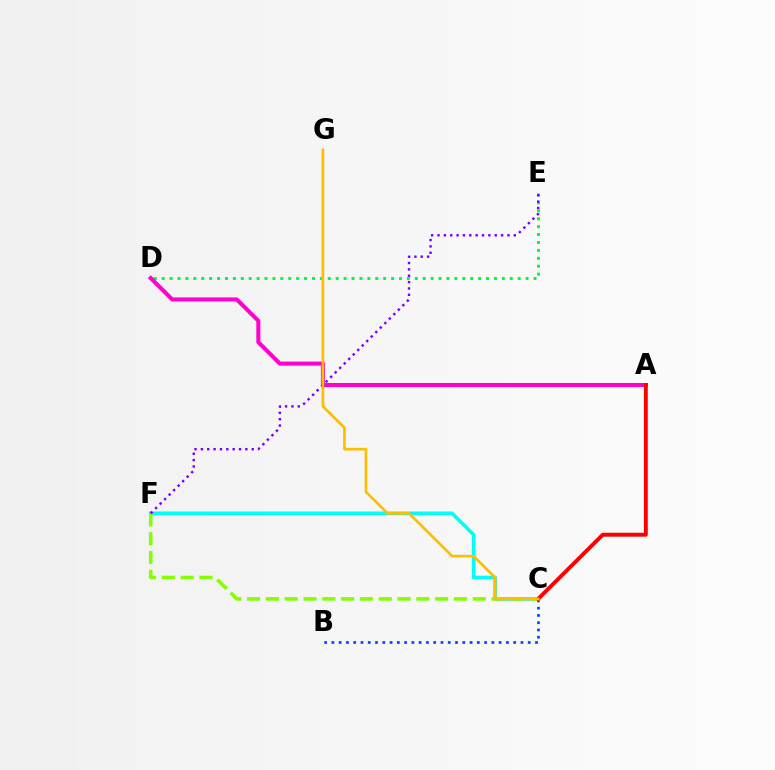{('B', 'C'): [{'color': '#004bff', 'line_style': 'dotted', 'thickness': 1.98}], ('C', 'F'): [{'color': '#00fff6', 'line_style': 'solid', 'thickness': 2.63}, {'color': '#84ff00', 'line_style': 'dashed', 'thickness': 2.56}], ('D', 'E'): [{'color': '#00ff39', 'line_style': 'dotted', 'thickness': 2.15}], ('A', 'D'): [{'color': '#ff00cf', 'line_style': 'solid', 'thickness': 2.91}], ('A', 'C'): [{'color': '#ff0000', 'line_style': 'solid', 'thickness': 2.82}], ('E', 'F'): [{'color': '#7200ff', 'line_style': 'dotted', 'thickness': 1.73}], ('C', 'G'): [{'color': '#ffbd00', 'line_style': 'solid', 'thickness': 1.9}]}